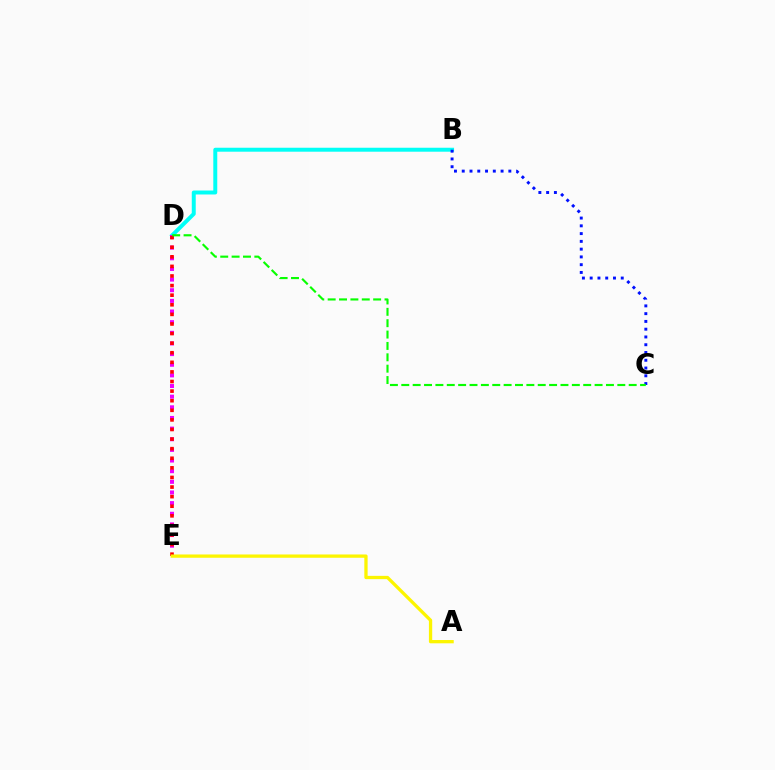{('B', 'D'): [{'color': '#00fff6', 'line_style': 'solid', 'thickness': 2.85}], ('D', 'E'): [{'color': '#ee00ff', 'line_style': 'dotted', 'thickness': 2.89}, {'color': '#ff0000', 'line_style': 'dotted', 'thickness': 2.61}], ('B', 'C'): [{'color': '#0010ff', 'line_style': 'dotted', 'thickness': 2.11}], ('A', 'E'): [{'color': '#fcf500', 'line_style': 'solid', 'thickness': 2.37}], ('C', 'D'): [{'color': '#08ff00', 'line_style': 'dashed', 'thickness': 1.54}]}